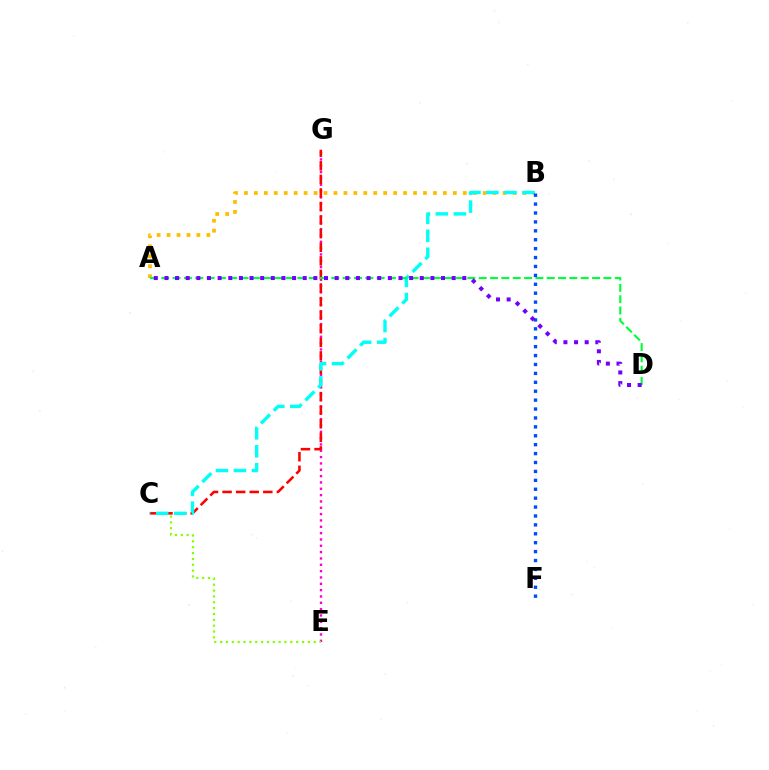{('E', 'G'): [{'color': '#ff00cf', 'line_style': 'dotted', 'thickness': 1.72}], ('A', 'B'): [{'color': '#ffbd00', 'line_style': 'dotted', 'thickness': 2.7}], ('C', 'E'): [{'color': '#84ff00', 'line_style': 'dotted', 'thickness': 1.59}], ('C', 'G'): [{'color': '#ff0000', 'line_style': 'dashed', 'thickness': 1.84}], ('B', 'C'): [{'color': '#00fff6', 'line_style': 'dashed', 'thickness': 2.44}], ('A', 'D'): [{'color': '#00ff39', 'line_style': 'dashed', 'thickness': 1.54}, {'color': '#7200ff', 'line_style': 'dotted', 'thickness': 2.89}], ('B', 'F'): [{'color': '#004bff', 'line_style': 'dotted', 'thickness': 2.42}]}